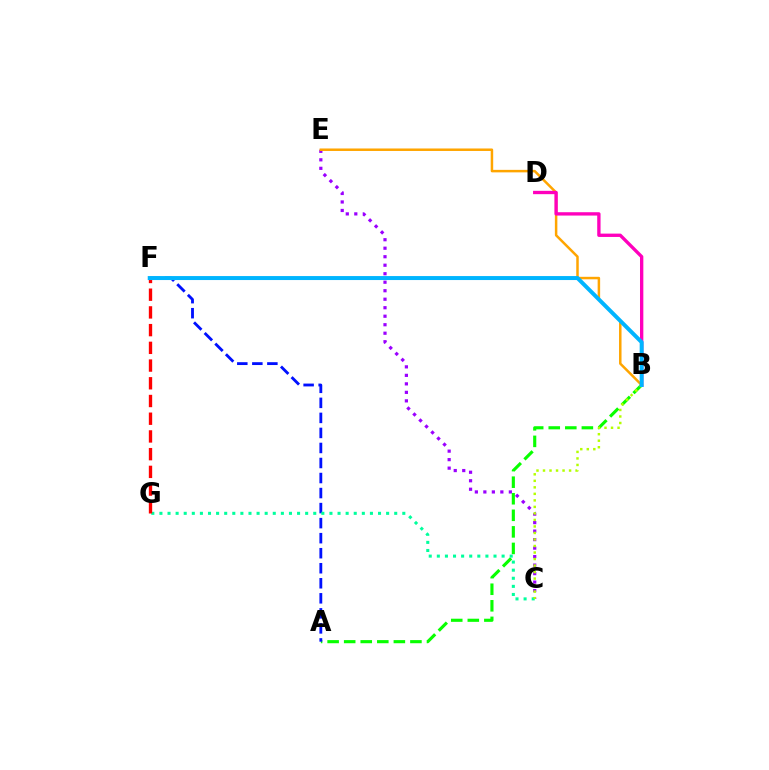{('C', 'E'): [{'color': '#9b00ff', 'line_style': 'dotted', 'thickness': 2.31}], ('B', 'E'): [{'color': '#ffa500', 'line_style': 'solid', 'thickness': 1.8}], ('A', 'B'): [{'color': '#08ff00', 'line_style': 'dashed', 'thickness': 2.25}], ('A', 'F'): [{'color': '#0010ff', 'line_style': 'dashed', 'thickness': 2.04}], ('C', 'G'): [{'color': '#00ff9d', 'line_style': 'dotted', 'thickness': 2.2}], ('B', 'D'): [{'color': '#ff00bd', 'line_style': 'solid', 'thickness': 2.4}], ('B', 'C'): [{'color': '#b3ff00', 'line_style': 'dotted', 'thickness': 1.77}], ('F', 'G'): [{'color': '#ff0000', 'line_style': 'dashed', 'thickness': 2.41}], ('B', 'F'): [{'color': '#00b5ff', 'line_style': 'solid', 'thickness': 2.87}]}